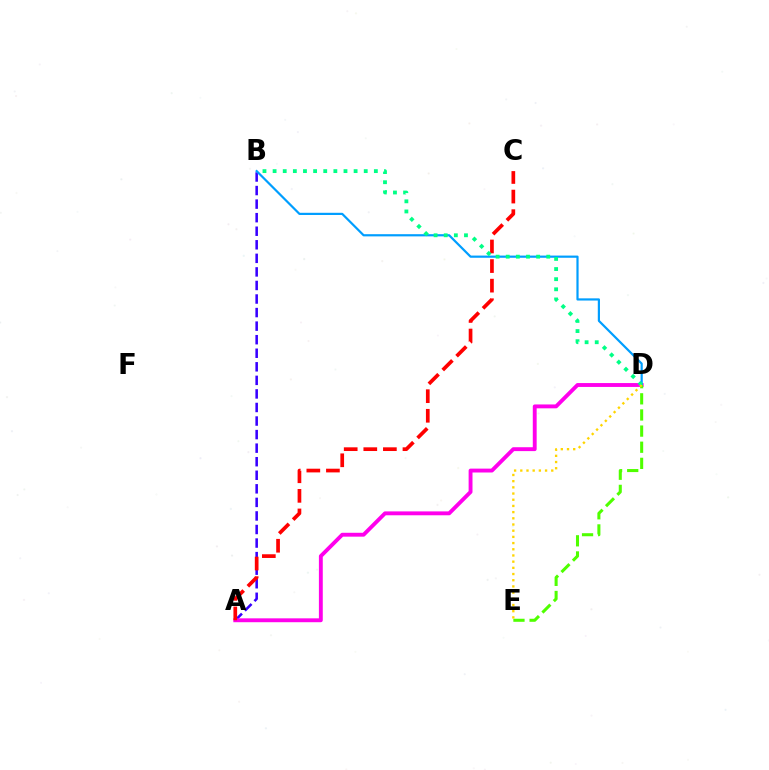{('A', 'B'): [{'color': '#3700ff', 'line_style': 'dashed', 'thickness': 1.84}], ('A', 'D'): [{'color': '#ff00ed', 'line_style': 'solid', 'thickness': 2.79}], ('B', 'D'): [{'color': '#009eff', 'line_style': 'solid', 'thickness': 1.58}, {'color': '#00ff86', 'line_style': 'dotted', 'thickness': 2.75}], ('A', 'C'): [{'color': '#ff0000', 'line_style': 'dashed', 'thickness': 2.66}], ('D', 'E'): [{'color': '#4fff00', 'line_style': 'dashed', 'thickness': 2.19}, {'color': '#ffd500', 'line_style': 'dotted', 'thickness': 1.68}]}